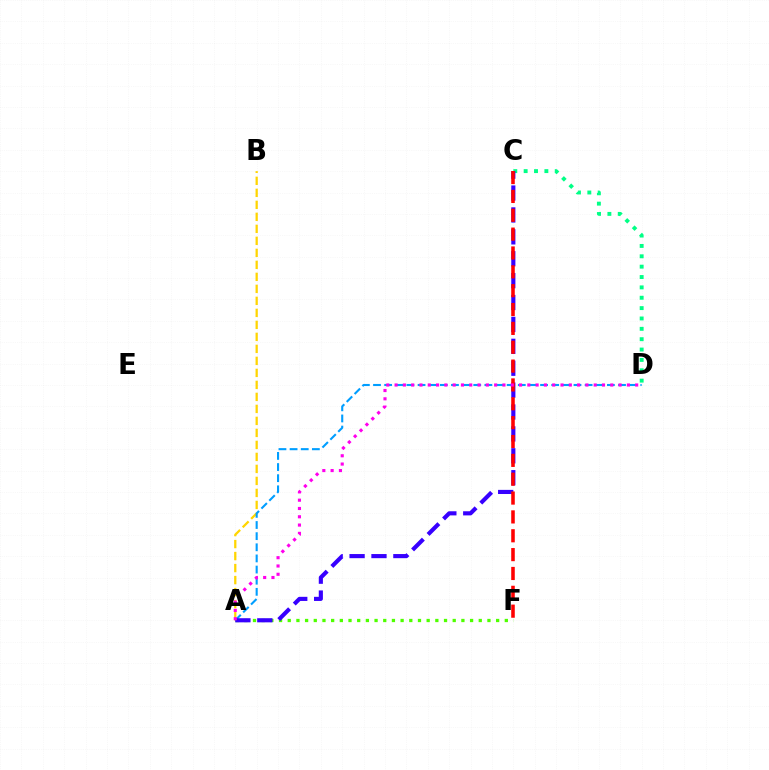{('A', 'B'): [{'color': '#ffd500', 'line_style': 'dashed', 'thickness': 1.63}], ('C', 'D'): [{'color': '#00ff86', 'line_style': 'dotted', 'thickness': 2.82}], ('A', 'D'): [{'color': '#009eff', 'line_style': 'dashed', 'thickness': 1.51}, {'color': '#ff00ed', 'line_style': 'dotted', 'thickness': 2.25}], ('A', 'F'): [{'color': '#4fff00', 'line_style': 'dotted', 'thickness': 2.36}], ('A', 'C'): [{'color': '#3700ff', 'line_style': 'dashed', 'thickness': 2.97}], ('C', 'F'): [{'color': '#ff0000', 'line_style': 'dashed', 'thickness': 2.56}]}